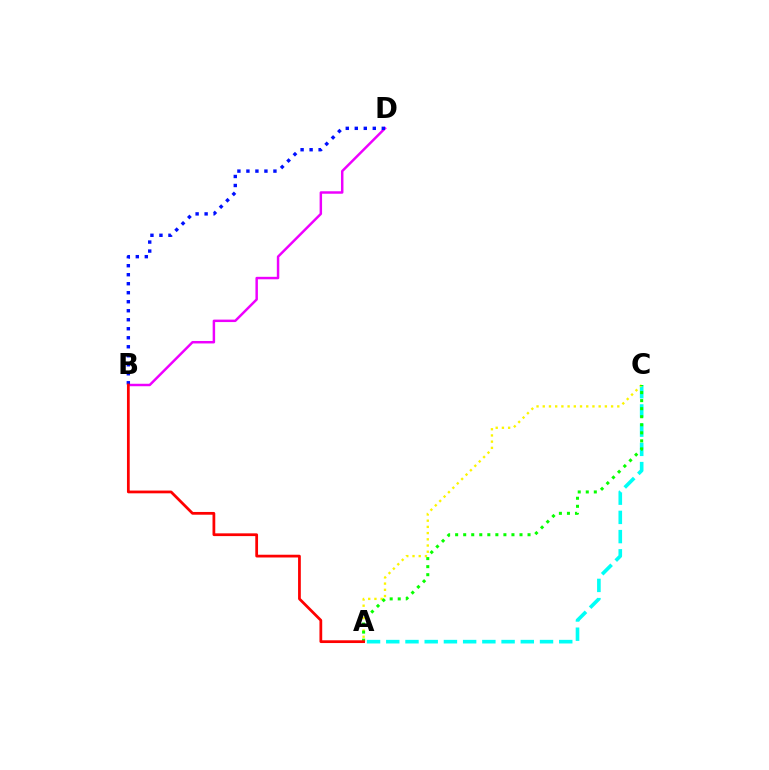{('A', 'C'): [{'color': '#00fff6', 'line_style': 'dashed', 'thickness': 2.61}, {'color': '#fcf500', 'line_style': 'dotted', 'thickness': 1.69}, {'color': '#08ff00', 'line_style': 'dotted', 'thickness': 2.19}], ('B', 'D'): [{'color': '#ee00ff', 'line_style': 'solid', 'thickness': 1.78}, {'color': '#0010ff', 'line_style': 'dotted', 'thickness': 2.45}], ('A', 'B'): [{'color': '#ff0000', 'line_style': 'solid', 'thickness': 1.98}]}